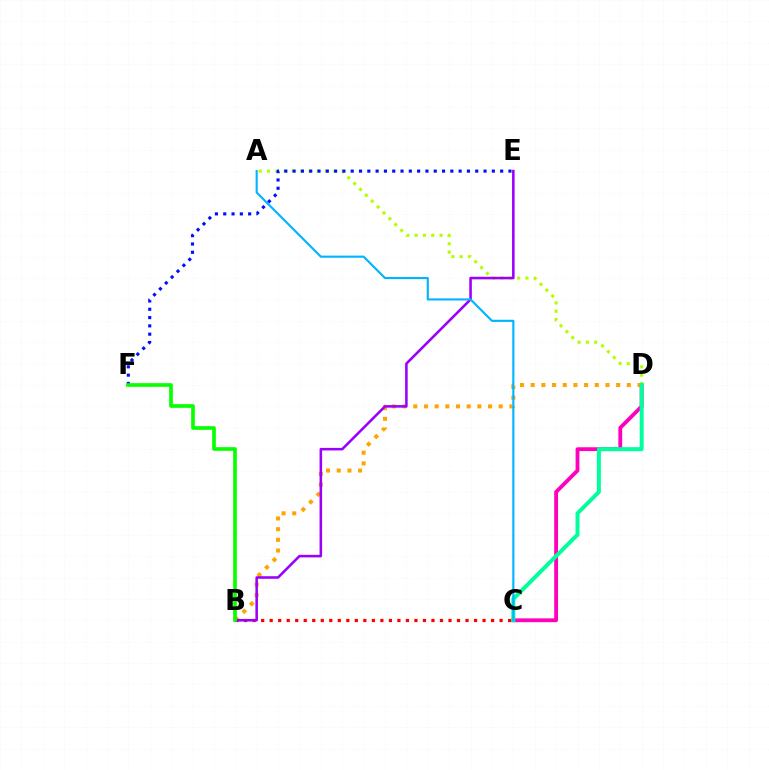{('C', 'D'): [{'color': '#ff00bd', 'line_style': 'solid', 'thickness': 2.75}, {'color': '#00ff9d', 'line_style': 'solid', 'thickness': 2.87}], ('B', 'D'): [{'color': '#ffa500', 'line_style': 'dotted', 'thickness': 2.9}], ('B', 'C'): [{'color': '#ff0000', 'line_style': 'dotted', 'thickness': 2.31}], ('A', 'D'): [{'color': '#b3ff00', 'line_style': 'dotted', 'thickness': 2.25}], ('B', 'E'): [{'color': '#9b00ff', 'line_style': 'solid', 'thickness': 1.85}], ('A', 'C'): [{'color': '#00b5ff', 'line_style': 'solid', 'thickness': 1.54}], ('E', 'F'): [{'color': '#0010ff', 'line_style': 'dotted', 'thickness': 2.26}], ('B', 'F'): [{'color': '#08ff00', 'line_style': 'solid', 'thickness': 2.65}]}